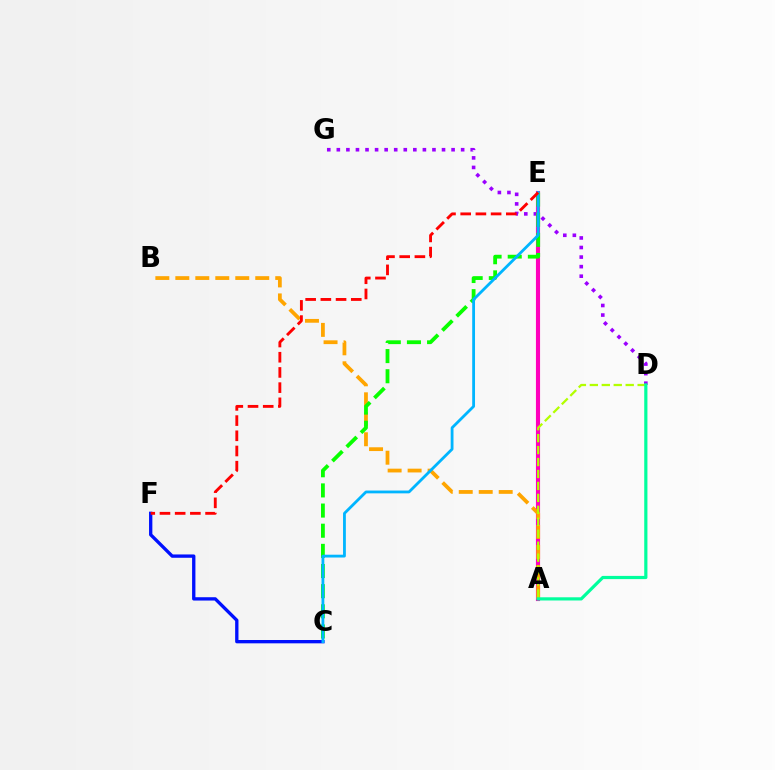{('D', 'G'): [{'color': '#9b00ff', 'line_style': 'dotted', 'thickness': 2.6}], ('A', 'E'): [{'color': '#ff00bd', 'line_style': 'solid', 'thickness': 2.97}], ('C', 'F'): [{'color': '#0010ff', 'line_style': 'solid', 'thickness': 2.39}], ('A', 'B'): [{'color': '#ffa500', 'line_style': 'dashed', 'thickness': 2.71}], ('A', 'D'): [{'color': '#b3ff00', 'line_style': 'dashed', 'thickness': 1.62}, {'color': '#00ff9d', 'line_style': 'solid', 'thickness': 2.3}], ('C', 'E'): [{'color': '#08ff00', 'line_style': 'dashed', 'thickness': 2.74}, {'color': '#00b5ff', 'line_style': 'solid', 'thickness': 2.02}], ('E', 'F'): [{'color': '#ff0000', 'line_style': 'dashed', 'thickness': 2.07}]}